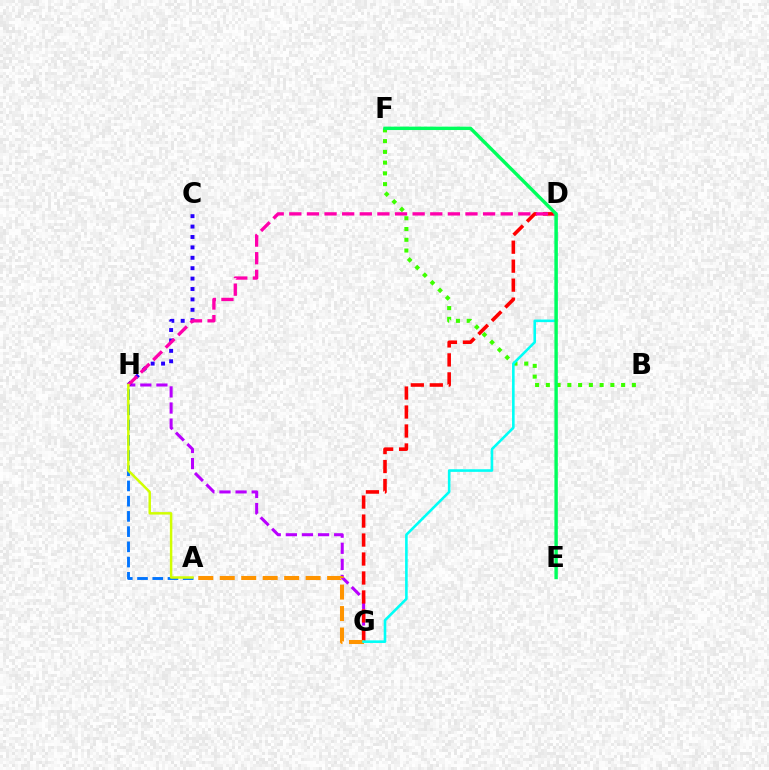{('G', 'H'): [{'color': '#b900ff', 'line_style': 'dashed', 'thickness': 2.19}], ('B', 'F'): [{'color': '#3dff00', 'line_style': 'dotted', 'thickness': 2.92}], ('A', 'H'): [{'color': '#0074ff', 'line_style': 'dashed', 'thickness': 2.07}, {'color': '#d1ff00', 'line_style': 'solid', 'thickness': 1.77}], ('C', 'H'): [{'color': '#2500ff', 'line_style': 'dotted', 'thickness': 2.83}], ('D', 'G'): [{'color': '#ff0000', 'line_style': 'dashed', 'thickness': 2.58}, {'color': '#00fff6', 'line_style': 'solid', 'thickness': 1.87}], ('D', 'H'): [{'color': '#ff00ac', 'line_style': 'dashed', 'thickness': 2.39}], ('A', 'G'): [{'color': '#ff9400', 'line_style': 'dashed', 'thickness': 2.92}], ('E', 'F'): [{'color': '#00ff5c', 'line_style': 'solid', 'thickness': 2.45}]}